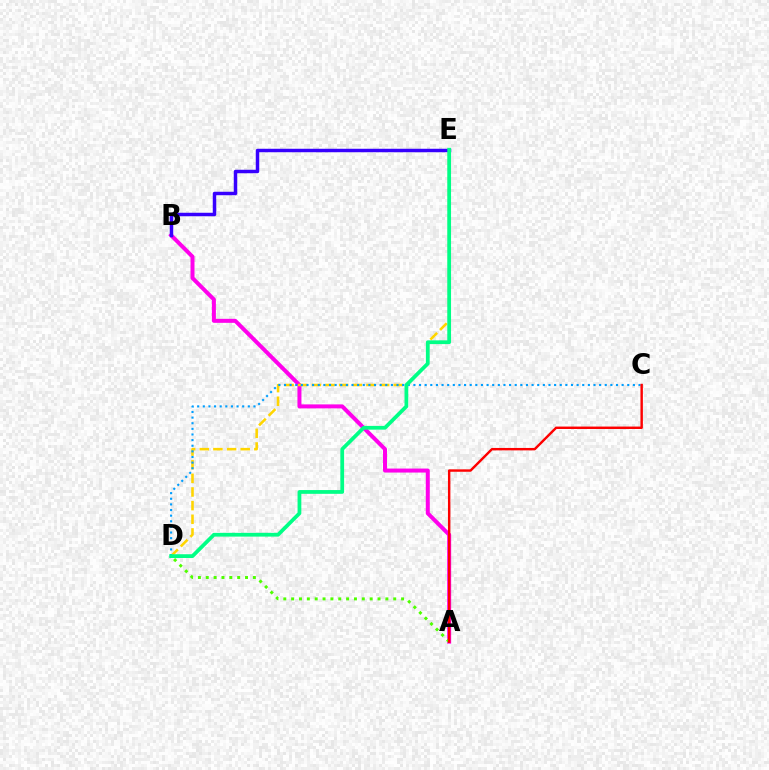{('A', 'B'): [{'color': '#ff00ed', 'line_style': 'solid', 'thickness': 2.87}], ('D', 'E'): [{'color': '#ffd500', 'line_style': 'dashed', 'thickness': 1.85}, {'color': '#00ff86', 'line_style': 'solid', 'thickness': 2.71}], ('A', 'D'): [{'color': '#4fff00', 'line_style': 'dotted', 'thickness': 2.13}], ('C', 'D'): [{'color': '#009eff', 'line_style': 'dotted', 'thickness': 1.53}], ('B', 'E'): [{'color': '#3700ff', 'line_style': 'solid', 'thickness': 2.5}], ('A', 'C'): [{'color': '#ff0000', 'line_style': 'solid', 'thickness': 1.75}]}